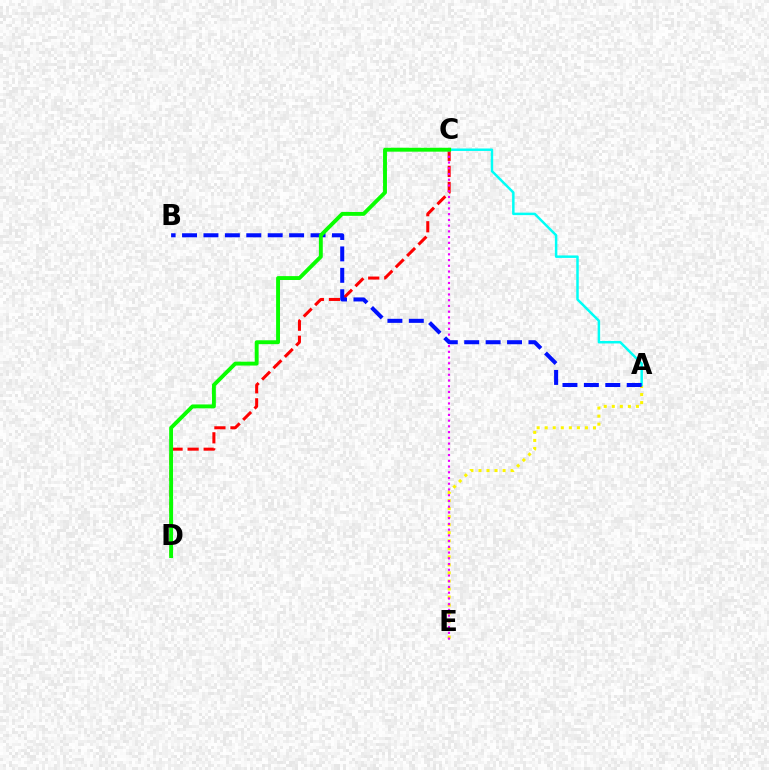{('A', 'E'): [{'color': '#fcf500', 'line_style': 'dotted', 'thickness': 2.19}], ('C', 'D'): [{'color': '#ff0000', 'line_style': 'dashed', 'thickness': 2.18}, {'color': '#08ff00', 'line_style': 'solid', 'thickness': 2.8}], ('C', 'E'): [{'color': '#ee00ff', 'line_style': 'dotted', 'thickness': 1.56}], ('A', 'C'): [{'color': '#00fff6', 'line_style': 'solid', 'thickness': 1.78}], ('A', 'B'): [{'color': '#0010ff', 'line_style': 'dashed', 'thickness': 2.91}]}